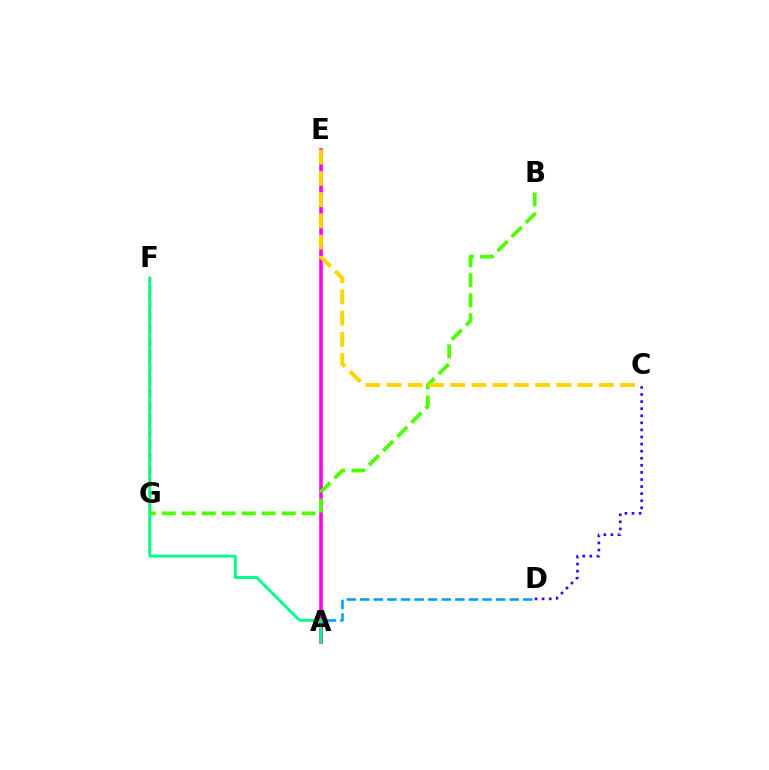{('F', 'G'): [{'color': '#ff0000', 'line_style': 'dashed', 'thickness': 1.74}], ('A', 'D'): [{'color': '#009eff', 'line_style': 'dashed', 'thickness': 1.85}], ('A', 'E'): [{'color': '#ff00ed', 'line_style': 'solid', 'thickness': 2.57}], ('C', 'D'): [{'color': '#3700ff', 'line_style': 'dotted', 'thickness': 1.92}], ('B', 'G'): [{'color': '#4fff00', 'line_style': 'dashed', 'thickness': 2.71}], ('A', 'F'): [{'color': '#00ff86', 'line_style': 'solid', 'thickness': 2.09}], ('C', 'E'): [{'color': '#ffd500', 'line_style': 'dashed', 'thickness': 2.88}]}